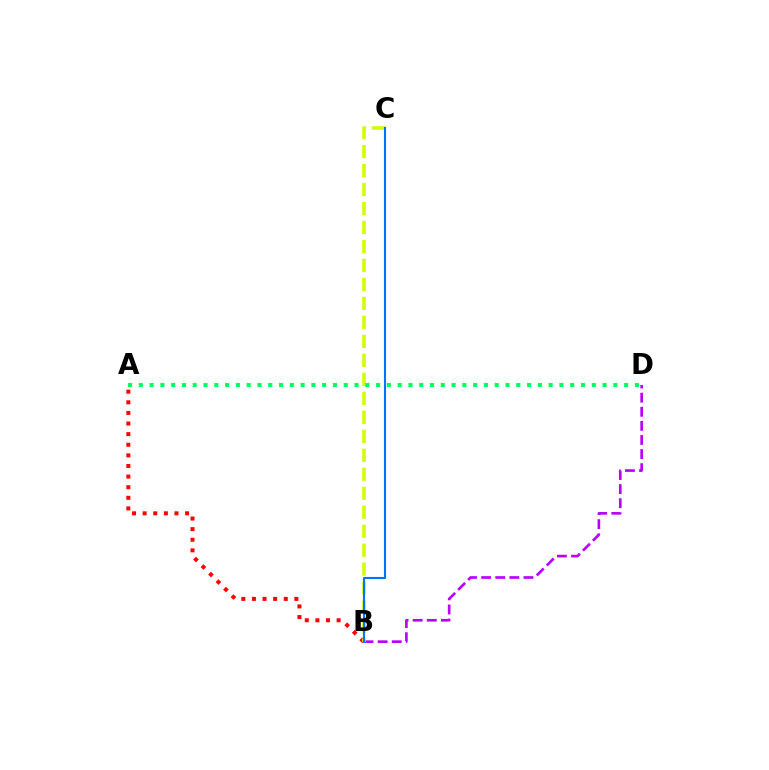{('A', 'B'): [{'color': '#ff0000', 'line_style': 'dotted', 'thickness': 2.88}], ('B', 'D'): [{'color': '#b900ff', 'line_style': 'dashed', 'thickness': 1.92}], ('B', 'C'): [{'color': '#d1ff00', 'line_style': 'dashed', 'thickness': 2.58}, {'color': '#0074ff', 'line_style': 'solid', 'thickness': 1.51}], ('A', 'D'): [{'color': '#00ff5c', 'line_style': 'dotted', 'thickness': 2.93}]}